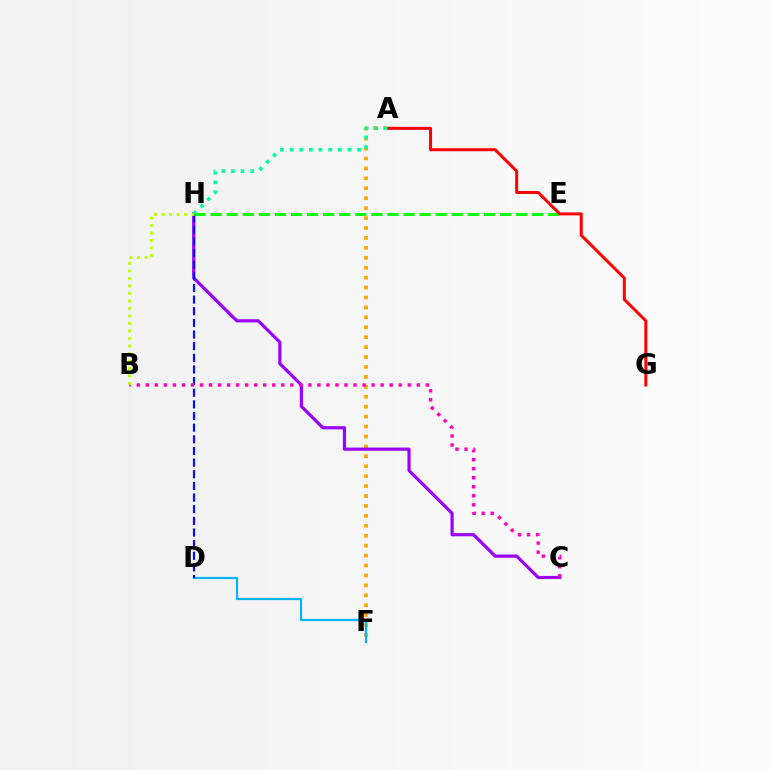{('E', 'H'): [{'color': '#08ff00', 'line_style': 'dashed', 'thickness': 2.18}], ('A', 'F'): [{'color': '#ffa500', 'line_style': 'dotted', 'thickness': 2.7}], ('C', 'H'): [{'color': '#9b00ff', 'line_style': 'solid', 'thickness': 2.29}], ('D', 'F'): [{'color': '#00b5ff', 'line_style': 'solid', 'thickness': 1.58}], ('A', 'G'): [{'color': '#ff0000', 'line_style': 'solid', 'thickness': 2.16}], ('D', 'H'): [{'color': '#0010ff', 'line_style': 'dashed', 'thickness': 1.58}], ('B', 'C'): [{'color': '#ff00bd', 'line_style': 'dotted', 'thickness': 2.45}], ('B', 'H'): [{'color': '#b3ff00', 'line_style': 'dotted', 'thickness': 2.04}], ('A', 'H'): [{'color': '#00ff9d', 'line_style': 'dotted', 'thickness': 2.62}]}